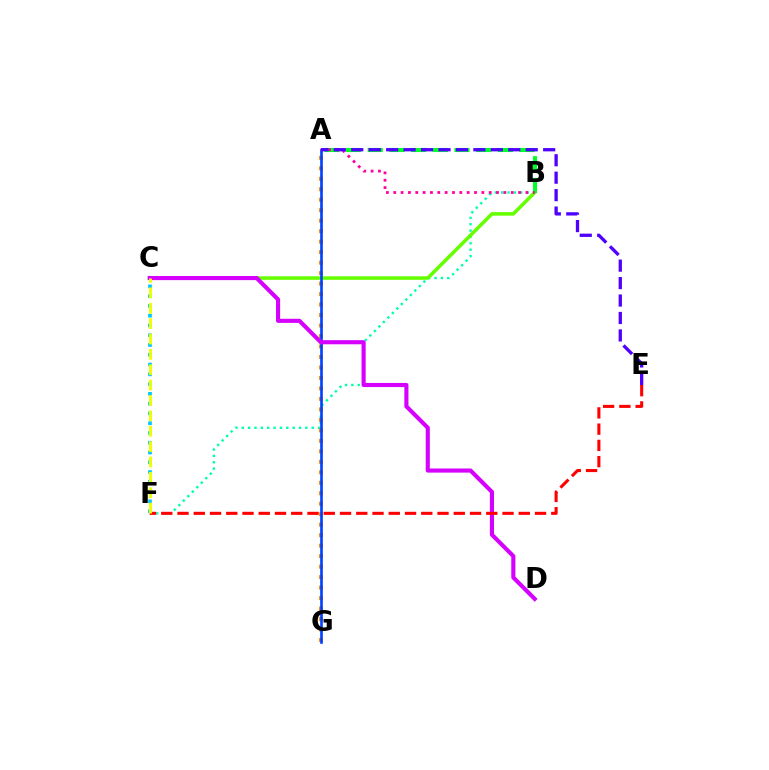{('B', 'F'): [{'color': '#00ffaf', 'line_style': 'dotted', 'thickness': 1.73}], ('A', 'G'): [{'color': '#ff8800', 'line_style': 'dotted', 'thickness': 2.85}, {'color': '#003fff', 'line_style': 'solid', 'thickness': 1.89}], ('B', 'C'): [{'color': '#66ff00', 'line_style': 'solid', 'thickness': 2.55}], ('C', 'F'): [{'color': '#00c7ff', 'line_style': 'dotted', 'thickness': 2.66}, {'color': '#eeff00', 'line_style': 'dashed', 'thickness': 2.09}], ('A', 'B'): [{'color': '#00ff27', 'line_style': 'dashed', 'thickness': 2.95}, {'color': '#ff00a0', 'line_style': 'dotted', 'thickness': 1.99}], ('C', 'D'): [{'color': '#d600ff', 'line_style': 'solid', 'thickness': 2.96}], ('A', 'E'): [{'color': '#4f00ff', 'line_style': 'dashed', 'thickness': 2.37}], ('E', 'F'): [{'color': '#ff0000', 'line_style': 'dashed', 'thickness': 2.21}]}